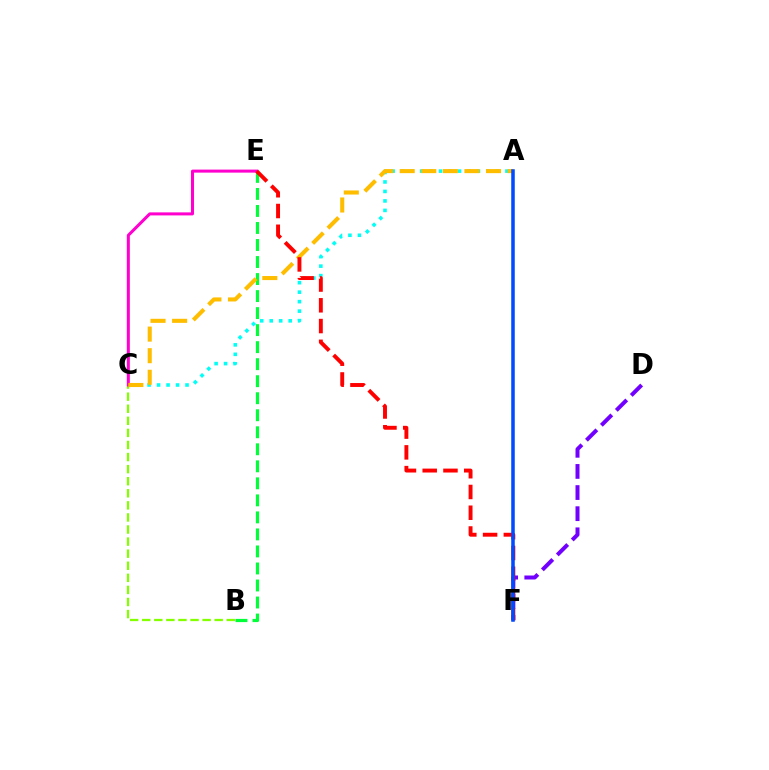{('D', 'F'): [{'color': '#7200ff', 'line_style': 'dashed', 'thickness': 2.87}], ('B', 'E'): [{'color': '#00ff39', 'line_style': 'dashed', 'thickness': 2.31}], ('B', 'C'): [{'color': '#84ff00', 'line_style': 'dashed', 'thickness': 1.64}], ('A', 'C'): [{'color': '#00fff6', 'line_style': 'dotted', 'thickness': 2.58}, {'color': '#ffbd00', 'line_style': 'dashed', 'thickness': 2.93}], ('C', 'E'): [{'color': '#ff00cf', 'line_style': 'solid', 'thickness': 2.18}], ('E', 'F'): [{'color': '#ff0000', 'line_style': 'dashed', 'thickness': 2.82}], ('A', 'F'): [{'color': '#004bff', 'line_style': 'solid', 'thickness': 2.54}]}